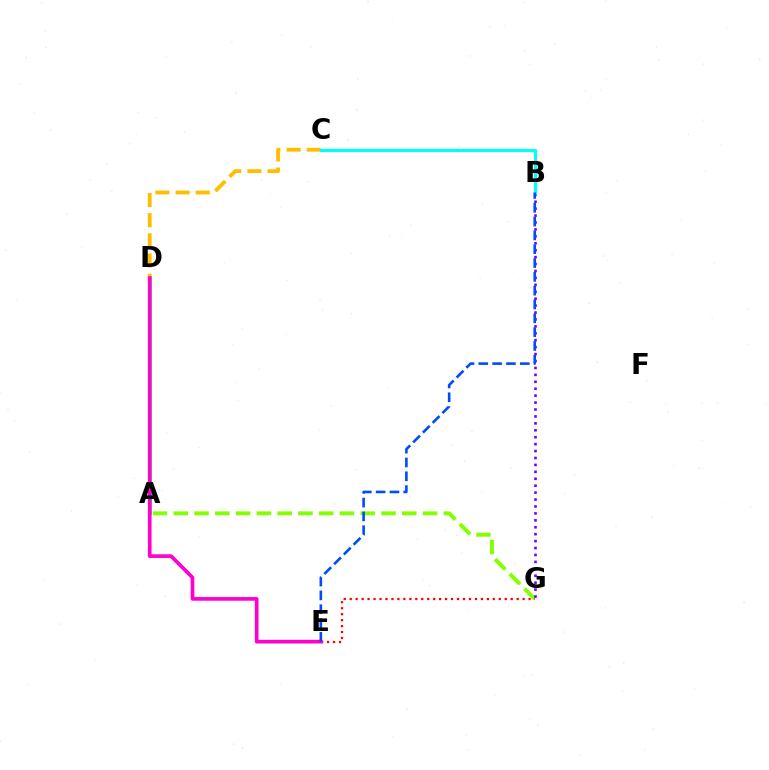{('A', 'D'): [{'color': '#00ff39', 'line_style': 'solid', 'thickness': 2.64}], ('A', 'G'): [{'color': '#84ff00', 'line_style': 'dashed', 'thickness': 2.82}], ('C', 'D'): [{'color': '#ffbd00', 'line_style': 'dashed', 'thickness': 2.74}], ('B', 'G'): [{'color': '#7200ff', 'line_style': 'dotted', 'thickness': 1.88}], ('E', 'G'): [{'color': '#ff0000', 'line_style': 'dotted', 'thickness': 1.62}], ('B', 'C'): [{'color': '#00fff6', 'line_style': 'solid', 'thickness': 2.28}], ('D', 'E'): [{'color': '#ff00cf', 'line_style': 'solid', 'thickness': 2.65}], ('B', 'E'): [{'color': '#004bff', 'line_style': 'dashed', 'thickness': 1.88}]}